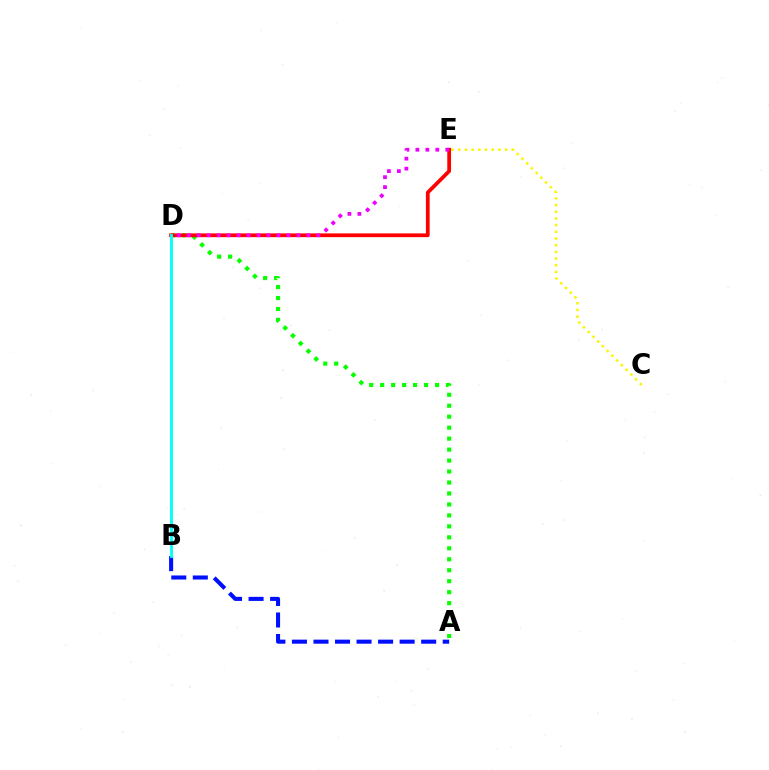{('A', 'D'): [{'color': '#08ff00', 'line_style': 'dotted', 'thickness': 2.98}], ('D', 'E'): [{'color': '#ff0000', 'line_style': 'solid', 'thickness': 2.71}, {'color': '#ee00ff', 'line_style': 'dotted', 'thickness': 2.71}], ('A', 'B'): [{'color': '#0010ff', 'line_style': 'dashed', 'thickness': 2.93}], ('B', 'D'): [{'color': '#00fff6', 'line_style': 'solid', 'thickness': 2.06}], ('C', 'E'): [{'color': '#fcf500', 'line_style': 'dotted', 'thickness': 1.82}]}